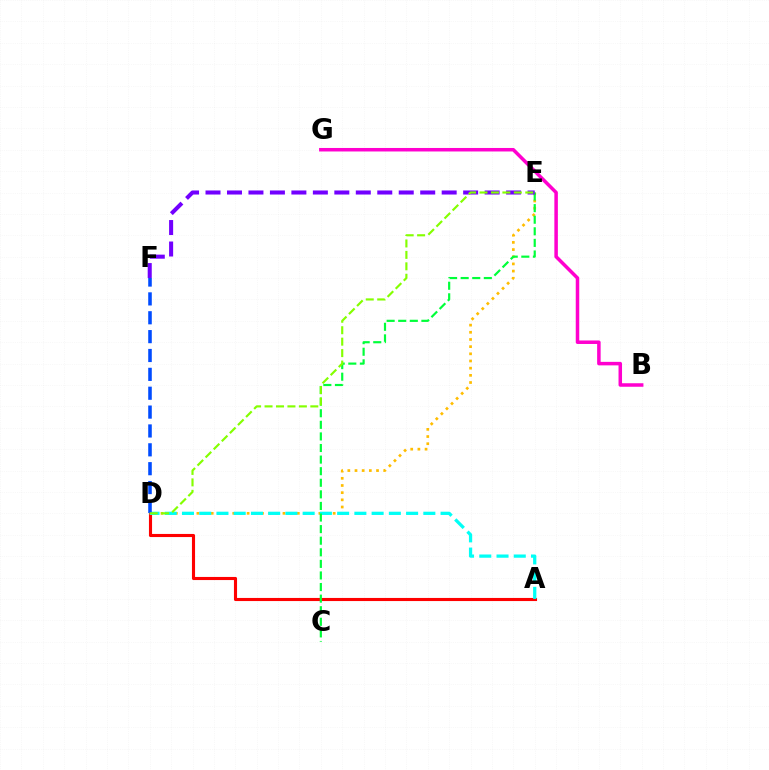{('B', 'G'): [{'color': '#ff00cf', 'line_style': 'solid', 'thickness': 2.53}], ('A', 'D'): [{'color': '#ff0000', 'line_style': 'solid', 'thickness': 2.24}, {'color': '#00fff6', 'line_style': 'dashed', 'thickness': 2.34}], ('D', 'E'): [{'color': '#ffbd00', 'line_style': 'dotted', 'thickness': 1.95}, {'color': '#84ff00', 'line_style': 'dashed', 'thickness': 1.55}], ('C', 'E'): [{'color': '#00ff39', 'line_style': 'dashed', 'thickness': 1.57}], ('E', 'F'): [{'color': '#7200ff', 'line_style': 'dashed', 'thickness': 2.92}], ('D', 'F'): [{'color': '#004bff', 'line_style': 'dashed', 'thickness': 2.56}]}